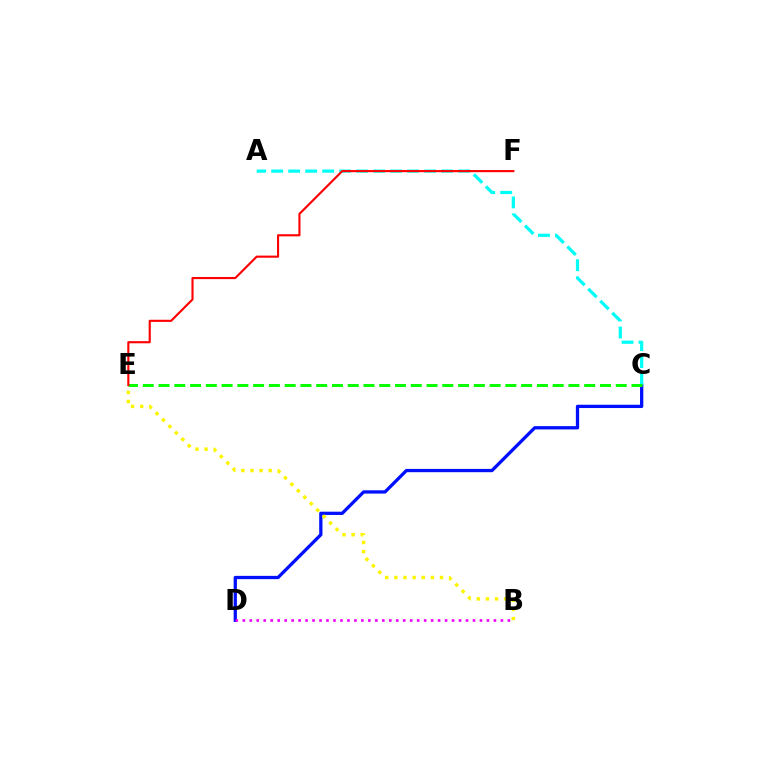{('C', 'D'): [{'color': '#0010ff', 'line_style': 'solid', 'thickness': 2.36}], ('A', 'C'): [{'color': '#00fff6', 'line_style': 'dashed', 'thickness': 2.31}], ('B', 'D'): [{'color': '#ee00ff', 'line_style': 'dotted', 'thickness': 1.9}], ('C', 'E'): [{'color': '#08ff00', 'line_style': 'dashed', 'thickness': 2.14}], ('B', 'E'): [{'color': '#fcf500', 'line_style': 'dotted', 'thickness': 2.48}], ('E', 'F'): [{'color': '#ff0000', 'line_style': 'solid', 'thickness': 1.53}]}